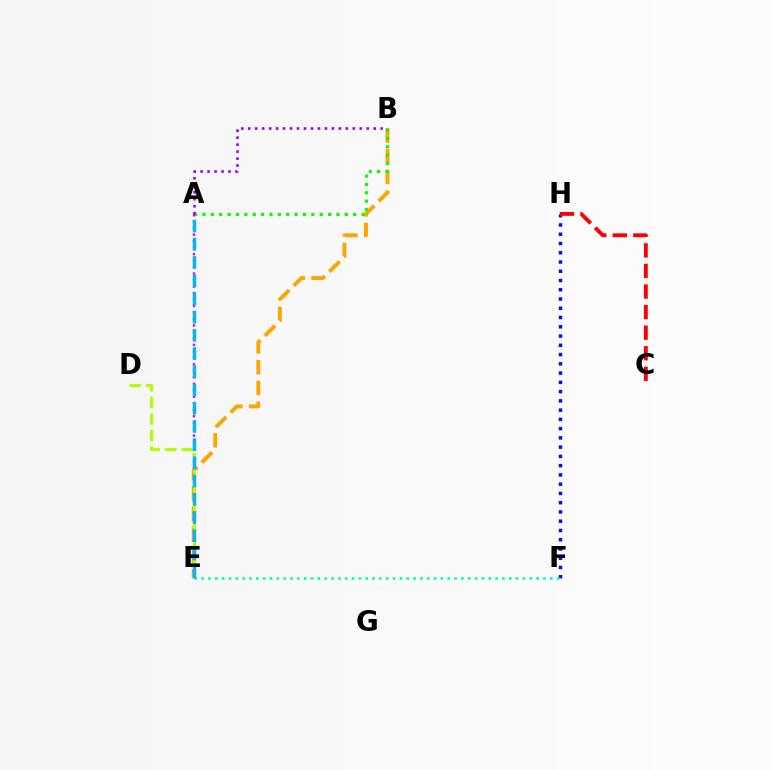{('F', 'H'): [{'color': '#0010ff', 'line_style': 'dotted', 'thickness': 2.52}], ('B', 'E'): [{'color': '#ffa500', 'line_style': 'dashed', 'thickness': 2.81}], ('A', 'B'): [{'color': '#08ff00', 'line_style': 'dotted', 'thickness': 2.27}, {'color': '#9b00ff', 'line_style': 'dotted', 'thickness': 1.89}], ('A', 'E'): [{'color': '#ff00bd', 'line_style': 'dotted', 'thickness': 1.76}, {'color': '#00b5ff', 'line_style': 'dashed', 'thickness': 2.47}], ('E', 'F'): [{'color': '#00ff9d', 'line_style': 'dotted', 'thickness': 1.86}], ('C', 'H'): [{'color': '#ff0000', 'line_style': 'dashed', 'thickness': 2.79}], ('D', 'E'): [{'color': '#b3ff00', 'line_style': 'dashed', 'thickness': 2.25}]}